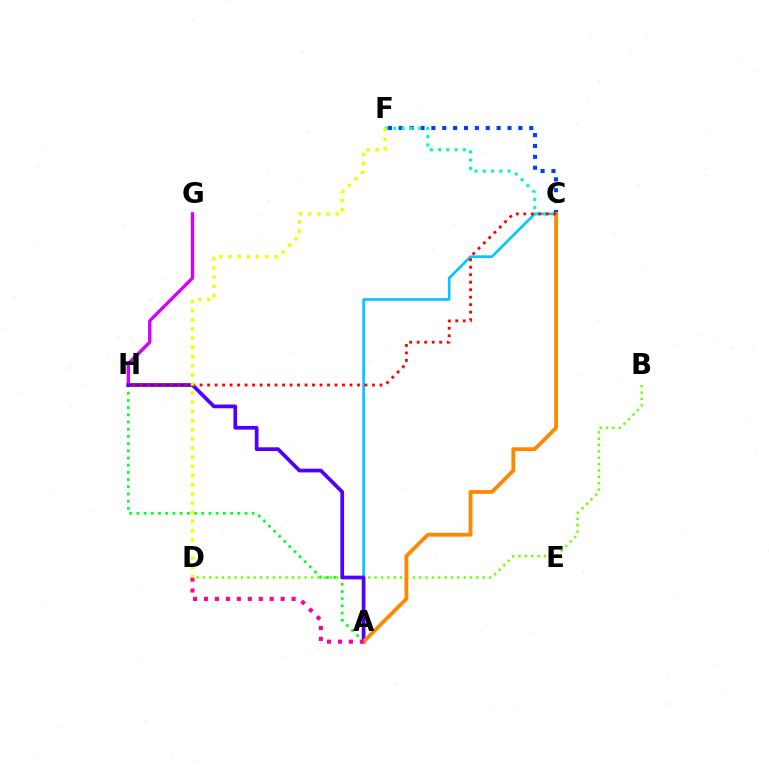{('A', 'H'): [{'color': '#00ff27', 'line_style': 'dotted', 'thickness': 1.96}, {'color': '#4f00ff', 'line_style': 'solid', 'thickness': 2.68}], ('A', 'C'): [{'color': '#00c7ff', 'line_style': 'solid', 'thickness': 1.9}, {'color': '#ff8800', 'line_style': 'solid', 'thickness': 2.75}], ('G', 'H'): [{'color': '#d600ff', 'line_style': 'solid', 'thickness': 2.42}], ('B', 'D'): [{'color': '#66ff00', 'line_style': 'dotted', 'thickness': 1.73}], ('C', 'F'): [{'color': '#003fff', 'line_style': 'dotted', 'thickness': 2.95}, {'color': '#00ffaf', 'line_style': 'dotted', 'thickness': 2.25}], ('A', 'D'): [{'color': '#ff00a0', 'line_style': 'dotted', 'thickness': 2.97}], ('C', 'H'): [{'color': '#ff0000', 'line_style': 'dotted', 'thickness': 2.04}], ('D', 'F'): [{'color': '#eeff00', 'line_style': 'dotted', 'thickness': 2.49}]}